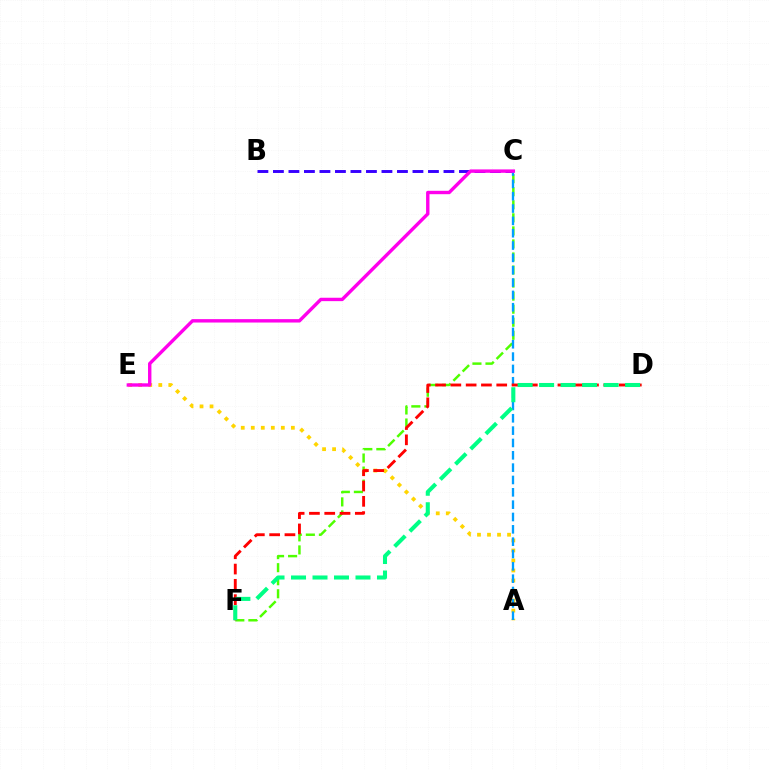{('B', 'C'): [{'color': '#3700ff', 'line_style': 'dashed', 'thickness': 2.11}], ('C', 'F'): [{'color': '#4fff00', 'line_style': 'dashed', 'thickness': 1.77}], ('A', 'E'): [{'color': '#ffd500', 'line_style': 'dotted', 'thickness': 2.72}], ('A', 'C'): [{'color': '#009eff', 'line_style': 'dashed', 'thickness': 1.68}], ('D', 'F'): [{'color': '#ff0000', 'line_style': 'dashed', 'thickness': 2.08}, {'color': '#00ff86', 'line_style': 'dashed', 'thickness': 2.92}], ('C', 'E'): [{'color': '#ff00ed', 'line_style': 'solid', 'thickness': 2.44}]}